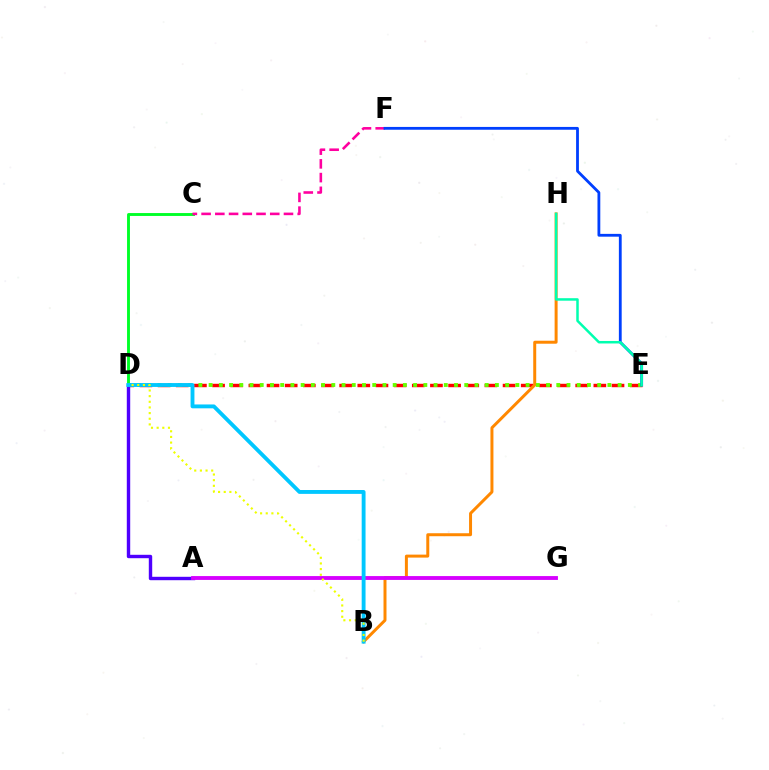{('D', 'E'): [{'color': '#ff0000', 'line_style': 'dashed', 'thickness': 2.47}, {'color': '#66ff00', 'line_style': 'dotted', 'thickness': 2.78}], ('C', 'D'): [{'color': '#00ff27', 'line_style': 'solid', 'thickness': 2.08}], ('C', 'F'): [{'color': '#ff00a0', 'line_style': 'dashed', 'thickness': 1.87}], ('B', 'H'): [{'color': '#ff8800', 'line_style': 'solid', 'thickness': 2.15}], ('A', 'D'): [{'color': '#4f00ff', 'line_style': 'solid', 'thickness': 2.45}], ('A', 'G'): [{'color': '#d600ff', 'line_style': 'solid', 'thickness': 2.77}], ('B', 'D'): [{'color': '#00c7ff', 'line_style': 'solid', 'thickness': 2.78}, {'color': '#eeff00', 'line_style': 'dotted', 'thickness': 1.54}], ('E', 'F'): [{'color': '#003fff', 'line_style': 'solid', 'thickness': 2.02}], ('E', 'H'): [{'color': '#00ffaf', 'line_style': 'solid', 'thickness': 1.8}]}